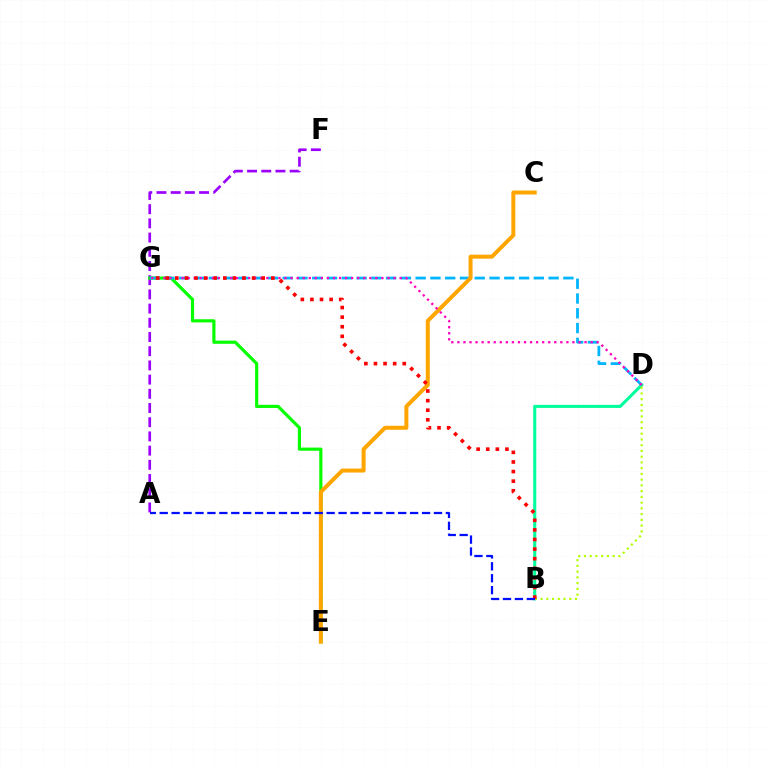{('B', 'D'): [{'color': '#00ff9d', 'line_style': 'solid', 'thickness': 2.21}, {'color': '#b3ff00', 'line_style': 'dotted', 'thickness': 1.56}], ('A', 'F'): [{'color': '#9b00ff', 'line_style': 'dashed', 'thickness': 1.93}], ('E', 'G'): [{'color': '#08ff00', 'line_style': 'solid', 'thickness': 2.28}], ('D', 'G'): [{'color': '#00b5ff', 'line_style': 'dashed', 'thickness': 2.01}, {'color': '#ff00bd', 'line_style': 'dotted', 'thickness': 1.65}], ('C', 'E'): [{'color': '#ffa500', 'line_style': 'solid', 'thickness': 2.87}], ('B', 'G'): [{'color': '#ff0000', 'line_style': 'dotted', 'thickness': 2.61}], ('A', 'B'): [{'color': '#0010ff', 'line_style': 'dashed', 'thickness': 1.62}]}